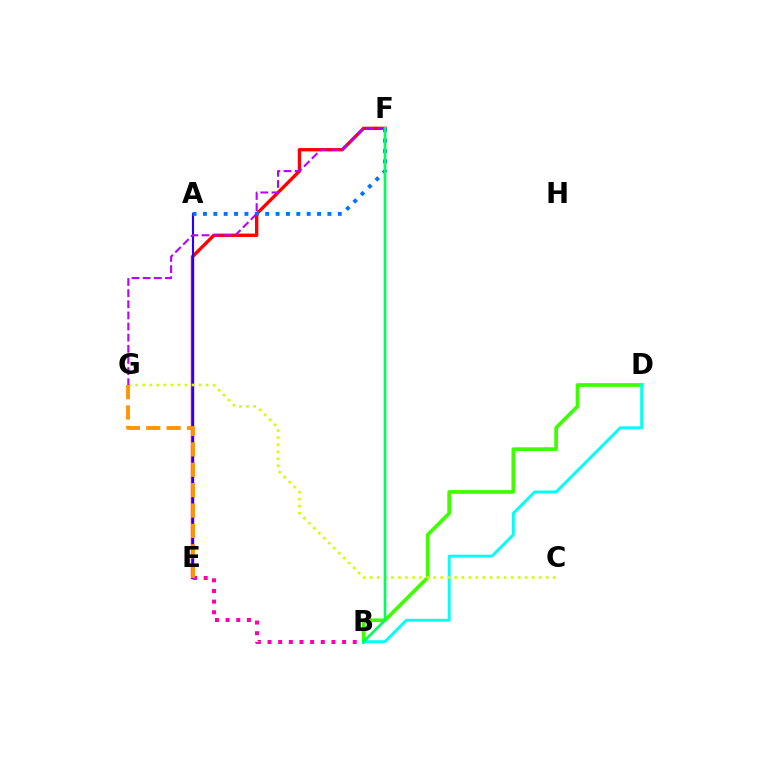{('E', 'F'): [{'color': '#ff0000', 'line_style': 'solid', 'thickness': 2.42}], ('A', 'E'): [{'color': '#2500ff', 'line_style': 'solid', 'thickness': 1.54}], ('B', 'D'): [{'color': '#3dff00', 'line_style': 'solid', 'thickness': 2.66}, {'color': '#00fff6', 'line_style': 'solid', 'thickness': 2.1}], ('A', 'F'): [{'color': '#0074ff', 'line_style': 'dotted', 'thickness': 2.82}], ('B', 'E'): [{'color': '#ff00ac', 'line_style': 'dotted', 'thickness': 2.89}], ('C', 'G'): [{'color': '#d1ff00', 'line_style': 'dotted', 'thickness': 1.91}], ('F', 'G'): [{'color': '#b900ff', 'line_style': 'dashed', 'thickness': 1.51}], ('E', 'G'): [{'color': '#ff9400', 'line_style': 'dashed', 'thickness': 2.77}], ('B', 'F'): [{'color': '#00ff5c', 'line_style': 'solid', 'thickness': 1.93}]}